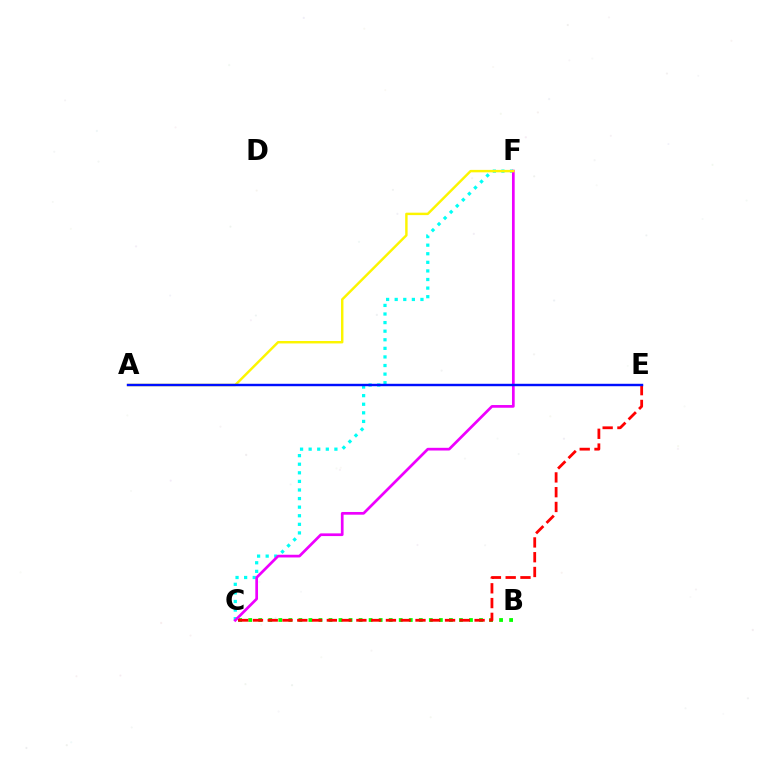{('C', 'F'): [{'color': '#00fff6', 'line_style': 'dotted', 'thickness': 2.33}, {'color': '#ee00ff', 'line_style': 'solid', 'thickness': 1.95}], ('B', 'C'): [{'color': '#08ff00', 'line_style': 'dotted', 'thickness': 2.73}], ('C', 'E'): [{'color': '#ff0000', 'line_style': 'dashed', 'thickness': 2.01}], ('A', 'F'): [{'color': '#fcf500', 'line_style': 'solid', 'thickness': 1.75}], ('A', 'E'): [{'color': '#0010ff', 'line_style': 'solid', 'thickness': 1.75}]}